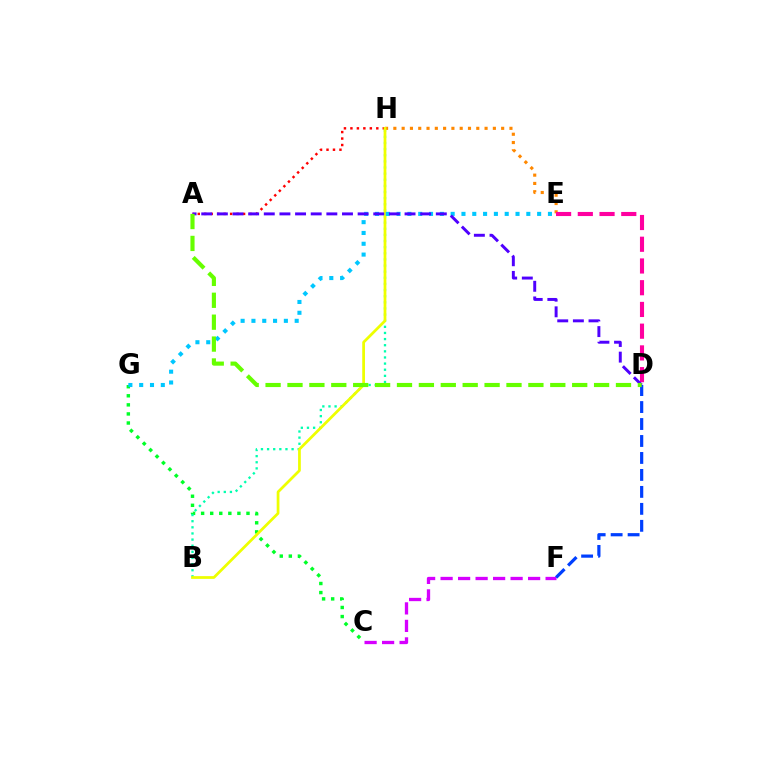{('A', 'H'): [{'color': '#ff0000', 'line_style': 'dotted', 'thickness': 1.76}], ('E', 'H'): [{'color': '#ff8800', 'line_style': 'dotted', 'thickness': 2.25}], ('C', 'F'): [{'color': '#d600ff', 'line_style': 'dashed', 'thickness': 2.38}], ('C', 'G'): [{'color': '#00ff27', 'line_style': 'dotted', 'thickness': 2.47}], ('B', 'H'): [{'color': '#00ffaf', 'line_style': 'dotted', 'thickness': 1.66}, {'color': '#eeff00', 'line_style': 'solid', 'thickness': 1.98}], ('D', 'F'): [{'color': '#003fff', 'line_style': 'dashed', 'thickness': 2.31}], ('D', 'E'): [{'color': '#ff00a0', 'line_style': 'dashed', 'thickness': 2.95}], ('E', 'G'): [{'color': '#00c7ff', 'line_style': 'dotted', 'thickness': 2.94}], ('A', 'D'): [{'color': '#4f00ff', 'line_style': 'dashed', 'thickness': 2.12}, {'color': '#66ff00', 'line_style': 'dashed', 'thickness': 2.98}]}